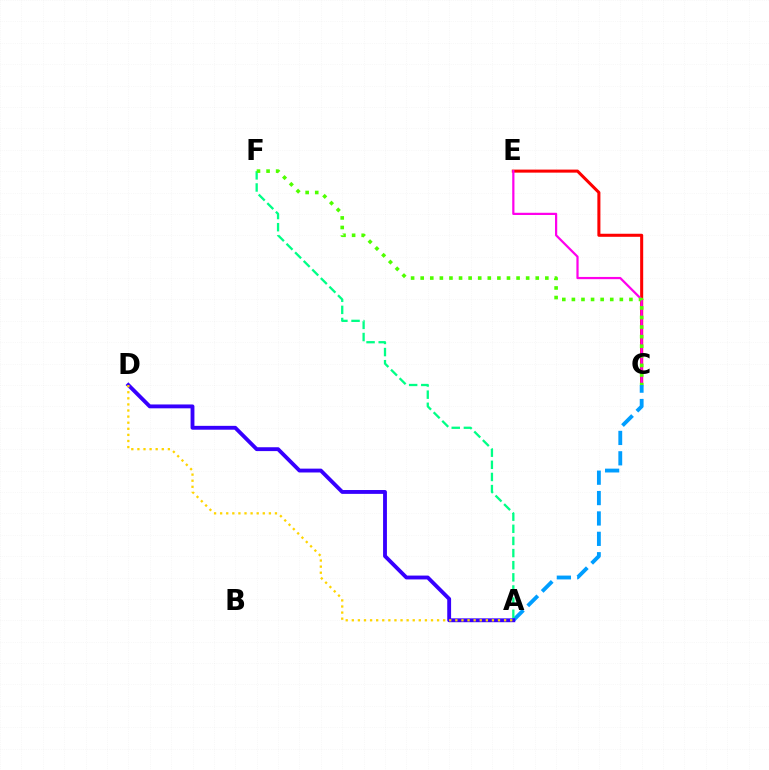{('C', 'E'): [{'color': '#ff0000', 'line_style': 'solid', 'thickness': 2.19}, {'color': '#ff00ed', 'line_style': 'solid', 'thickness': 1.6}], ('A', 'C'): [{'color': '#009eff', 'line_style': 'dashed', 'thickness': 2.77}], ('A', 'F'): [{'color': '#00ff86', 'line_style': 'dashed', 'thickness': 1.65}], ('A', 'D'): [{'color': '#3700ff', 'line_style': 'solid', 'thickness': 2.77}, {'color': '#ffd500', 'line_style': 'dotted', 'thickness': 1.66}], ('C', 'F'): [{'color': '#4fff00', 'line_style': 'dotted', 'thickness': 2.61}]}